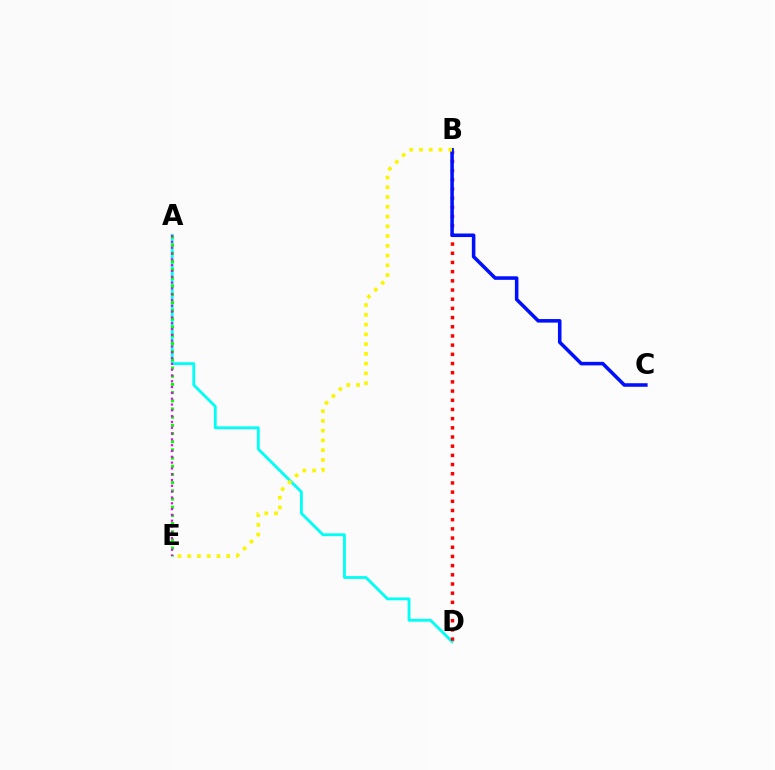{('A', 'D'): [{'color': '#00fff6', 'line_style': 'solid', 'thickness': 2.03}], ('B', 'D'): [{'color': '#ff0000', 'line_style': 'dotted', 'thickness': 2.5}], ('B', 'C'): [{'color': '#0010ff', 'line_style': 'solid', 'thickness': 2.56}], ('A', 'E'): [{'color': '#08ff00', 'line_style': 'dotted', 'thickness': 2.22}, {'color': '#ee00ff', 'line_style': 'dotted', 'thickness': 1.58}], ('B', 'E'): [{'color': '#fcf500', 'line_style': 'dotted', 'thickness': 2.65}]}